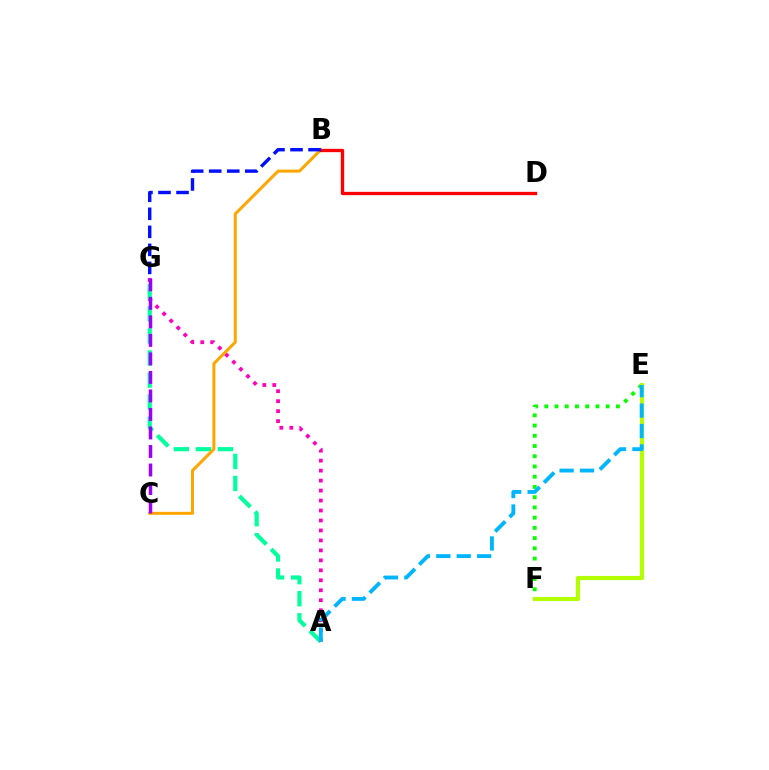{('A', 'G'): [{'color': '#ff00bd', 'line_style': 'dotted', 'thickness': 2.71}, {'color': '#00ff9d', 'line_style': 'dashed', 'thickness': 3.0}], ('E', 'F'): [{'color': '#08ff00', 'line_style': 'dotted', 'thickness': 2.78}, {'color': '#b3ff00', 'line_style': 'solid', 'thickness': 2.99}], ('A', 'E'): [{'color': '#00b5ff', 'line_style': 'dashed', 'thickness': 2.77}], ('B', 'C'): [{'color': '#ffa500', 'line_style': 'solid', 'thickness': 2.16}], ('B', 'D'): [{'color': '#ff0000', 'line_style': 'solid', 'thickness': 2.39}], ('B', 'G'): [{'color': '#0010ff', 'line_style': 'dashed', 'thickness': 2.45}], ('C', 'G'): [{'color': '#9b00ff', 'line_style': 'dashed', 'thickness': 2.52}]}